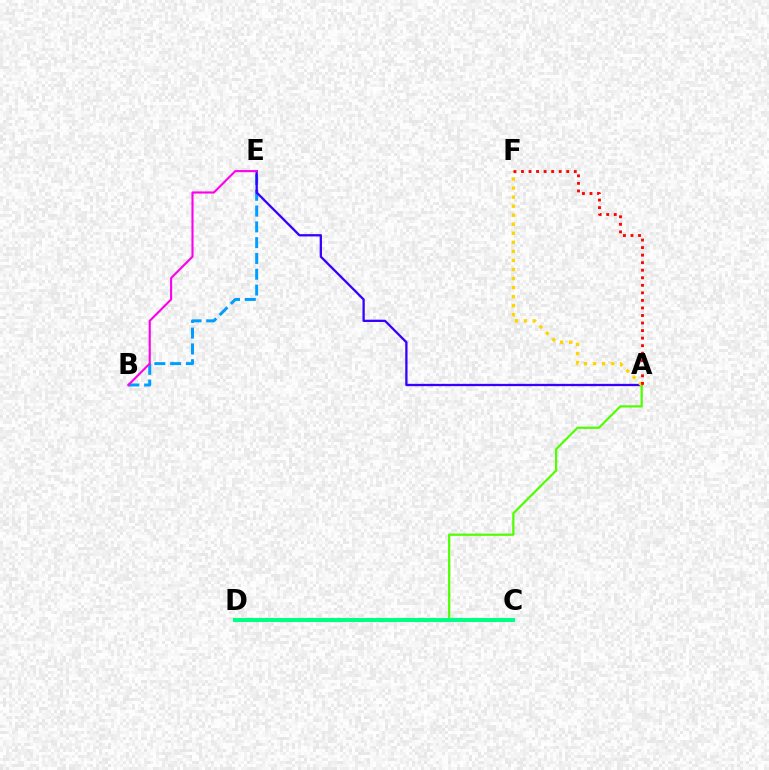{('B', 'E'): [{'color': '#009eff', 'line_style': 'dashed', 'thickness': 2.15}, {'color': '#ff00ed', 'line_style': 'solid', 'thickness': 1.53}], ('A', 'E'): [{'color': '#3700ff', 'line_style': 'solid', 'thickness': 1.65}], ('A', 'D'): [{'color': '#4fff00', 'line_style': 'solid', 'thickness': 1.6}], ('C', 'D'): [{'color': '#00ff86', 'line_style': 'solid', 'thickness': 2.95}], ('A', 'F'): [{'color': '#ffd500', 'line_style': 'dotted', 'thickness': 2.46}, {'color': '#ff0000', 'line_style': 'dotted', 'thickness': 2.05}]}